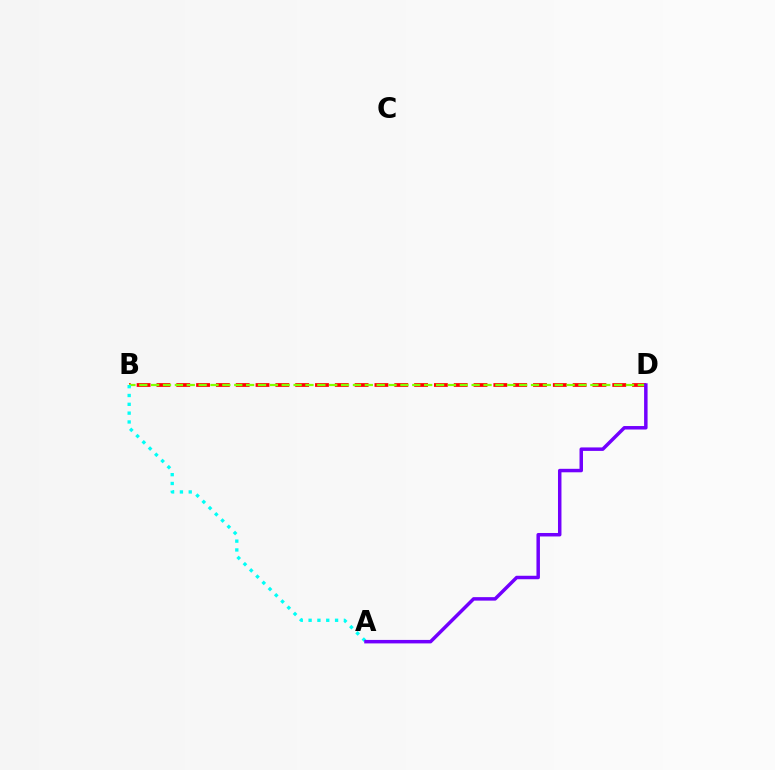{('B', 'D'): [{'color': '#ff0000', 'line_style': 'dashed', 'thickness': 2.69}, {'color': '#84ff00', 'line_style': 'dashed', 'thickness': 1.61}], ('A', 'B'): [{'color': '#00fff6', 'line_style': 'dotted', 'thickness': 2.4}], ('A', 'D'): [{'color': '#7200ff', 'line_style': 'solid', 'thickness': 2.5}]}